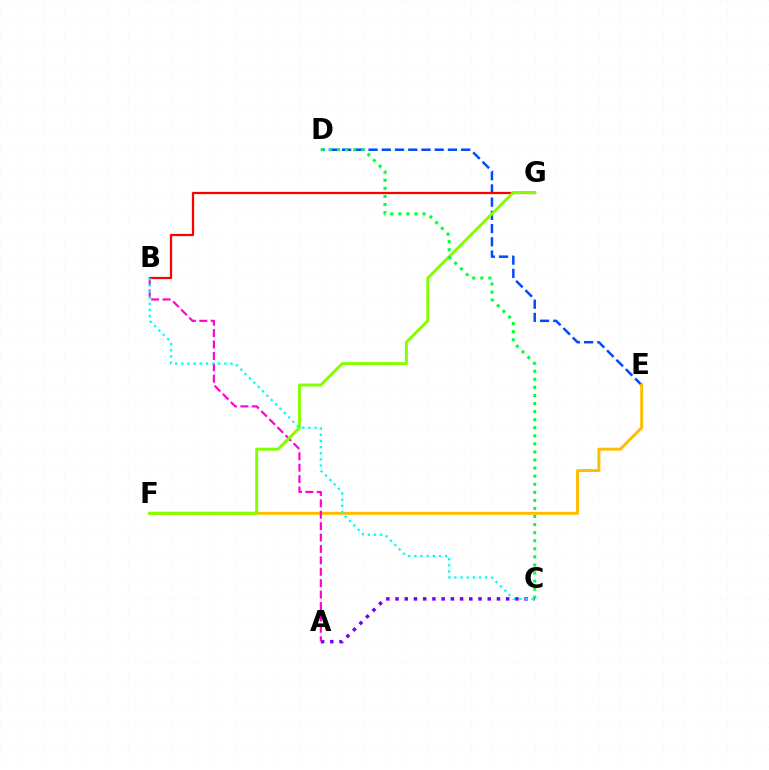{('D', 'E'): [{'color': '#004bff', 'line_style': 'dashed', 'thickness': 1.8}], ('E', 'F'): [{'color': '#ffbd00', 'line_style': 'solid', 'thickness': 2.12}], ('A', 'C'): [{'color': '#7200ff', 'line_style': 'dotted', 'thickness': 2.5}], ('A', 'B'): [{'color': '#ff00cf', 'line_style': 'dashed', 'thickness': 1.55}], ('B', 'G'): [{'color': '#ff0000', 'line_style': 'solid', 'thickness': 1.62}], ('F', 'G'): [{'color': '#84ff00', 'line_style': 'solid', 'thickness': 2.14}], ('C', 'D'): [{'color': '#00ff39', 'line_style': 'dotted', 'thickness': 2.19}], ('B', 'C'): [{'color': '#00fff6', 'line_style': 'dotted', 'thickness': 1.67}]}